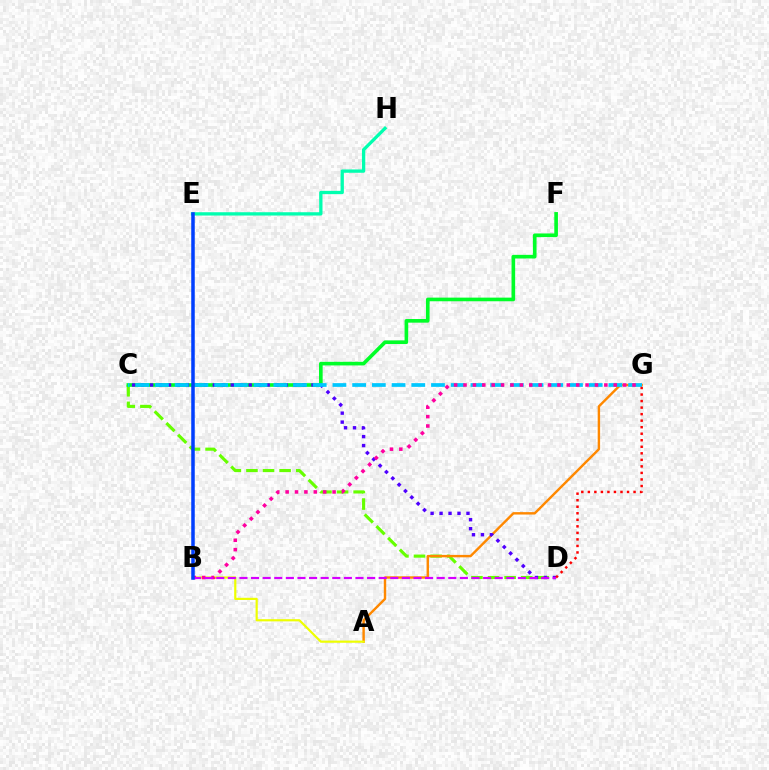{('C', 'D'): [{'color': '#66ff00', 'line_style': 'dashed', 'thickness': 2.25}, {'color': '#4f00ff', 'line_style': 'dotted', 'thickness': 2.44}], ('A', 'G'): [{'color': '#ff8800', 'line_style': 'solid', 'thickness': 1.74}], ('A', 'B'): [{'color': '#eeff00', 'line_style': 'solid', 'thickness': 1.57}], ('C', 'F'): [{'color': '#00ff27', 'line_style': 'solid', 'thickness': 2.62}], ('E', 'H'): [{'color': '#00ffaf', 'line_style': 'solid', 'thickness': 2.38}], ('C', 'G'): [{'color': '#00c7ff', 'line_style': 'dashed', 'thickness': 2.68}], ('B', 'G'): [{'color': '#ff00a0', 'line_style': 'dotted', 'thickness': 2.55}], ('B', 'D'): [{'color': '#d600ff', 'line_style': 'dashed', 'thickness': 1.58}], ('D', 'G'): [{'color': '#ff0000', 'line_style': 'dotted', 'thickness': 1.77}], ('B', 'E'): [{'color': '#003fff', 'line_style': 'solid', 'thickness': 2.52}]}